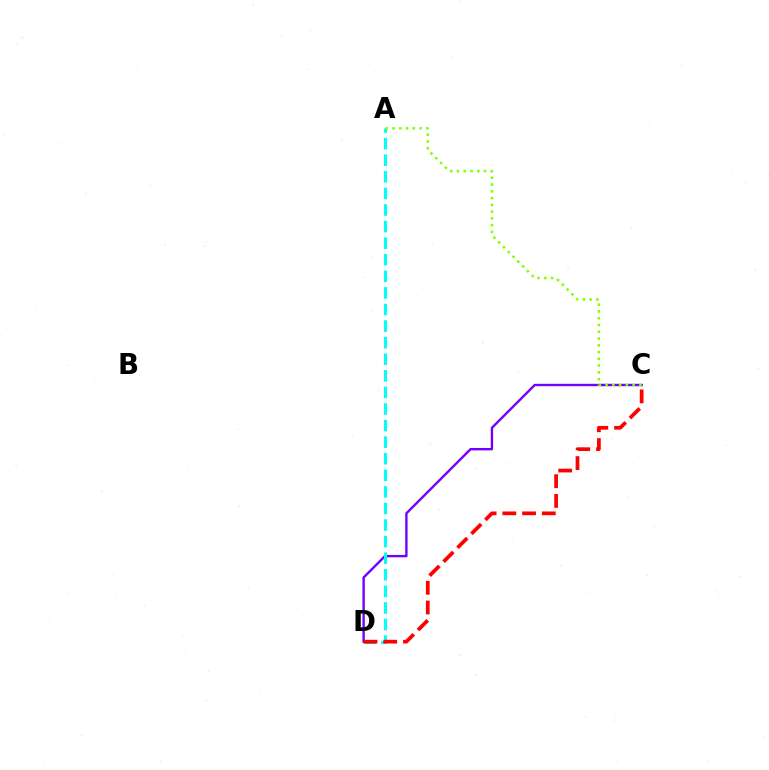{('C', 'D'): [{'color': '#7200ff', 'line_style': 'solid', 'thickness': 1.71}, {'color': '#ff0000', 'line_style': 'dashed', 'thickness': 2.68}], ('A', 'D'): [{'color': '#00fff6', 'line_style': 'dashed', 'thickness': 2.25}], ('A', 'C'): [{'color': '#84ff00', 'line_style': 'dotted', 'thickness': 1.84}]}